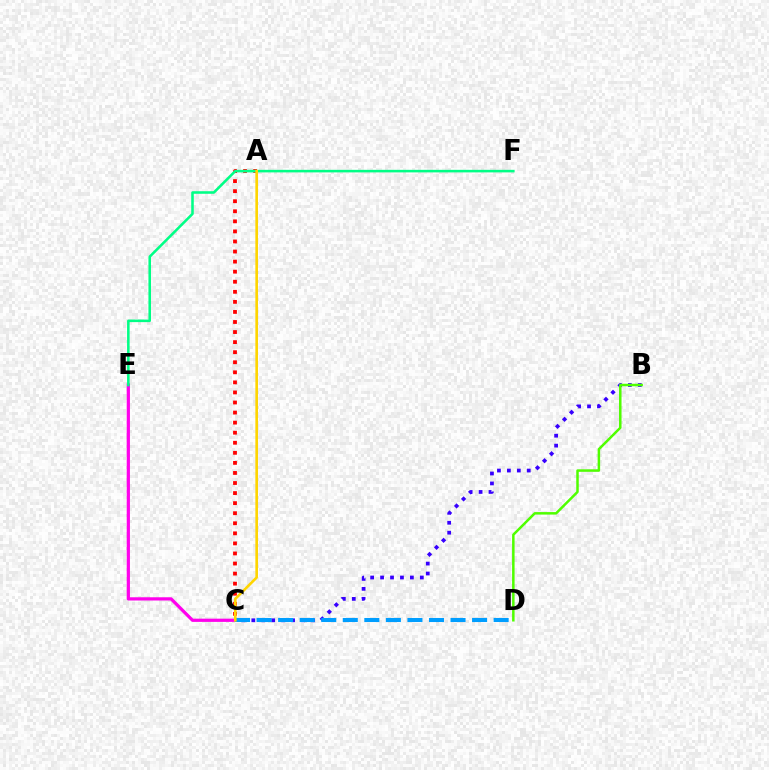{('C', 'E'): [{'color': '#ff00ed', 'line_style': 'solid', 'thickness': 2.32}], ('A', 'C'): [{'color': '#ff0000', 'line_style': 'dotted', 'thickness': 2.73}, {'color': '#ffd500', 'line_style': 'solid', 'thickness': 1.89}], ('B', 'C'): [{'color': '#3700ff', 'line_style': 'dotted', 'thickness': 2.7}], ('B', 'D'): [{'color': '#4fff00', 'line_style': 'solid', 'thickness': 1.8}], ('E', 'F'): [{'color': '#00ff86', 'line_style': 'solid', 'thickness': 1.84}], ('C', 'D'): [{'color': '#009eff', 'line_style': 'dashed', 'thickness': 2.93}]}